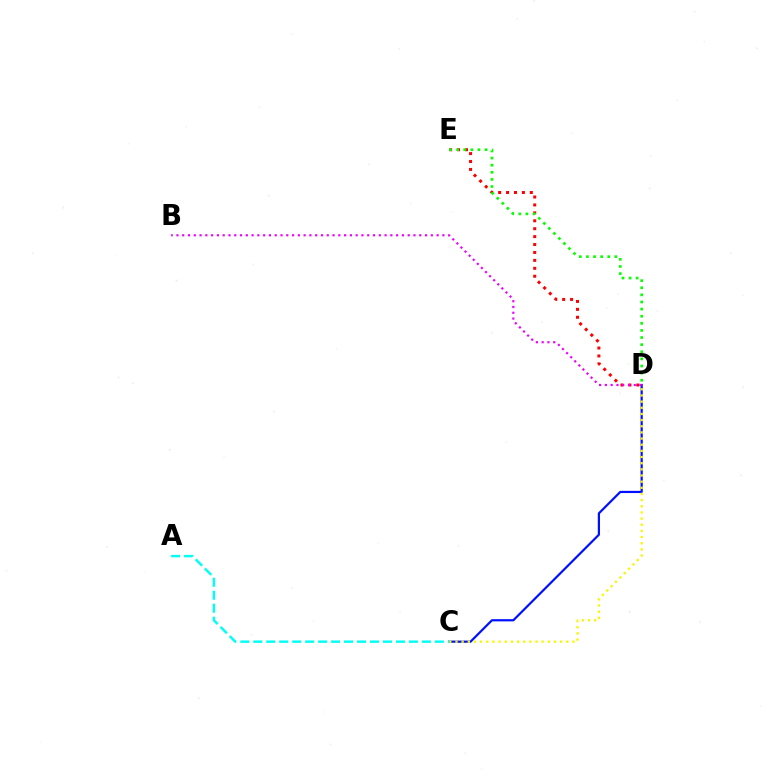{('C', 'D'): [{'color': '#0010ff', 'line_style': 'solid', 'thickness': 1.59}, {'color': '#fcf500', 'line_style': 'dotted', 'thickness': 1.67}], ('D', 'E'): [{'color': '#ff0000', 'line_style': 'dotted', 'thickness': 2.15}, {'color': '#08ff00', 'line_style': 'dotted', 'thickness': 1.93}], ('A', 'C'): [{'color': '#00fff6', 'line_style': 'dashed', 'thickness': 1.76}], ('B', 'D'): [{'color': '#ee00ff', 'line_style': 'dotted', 'thickness': 1.57}]}